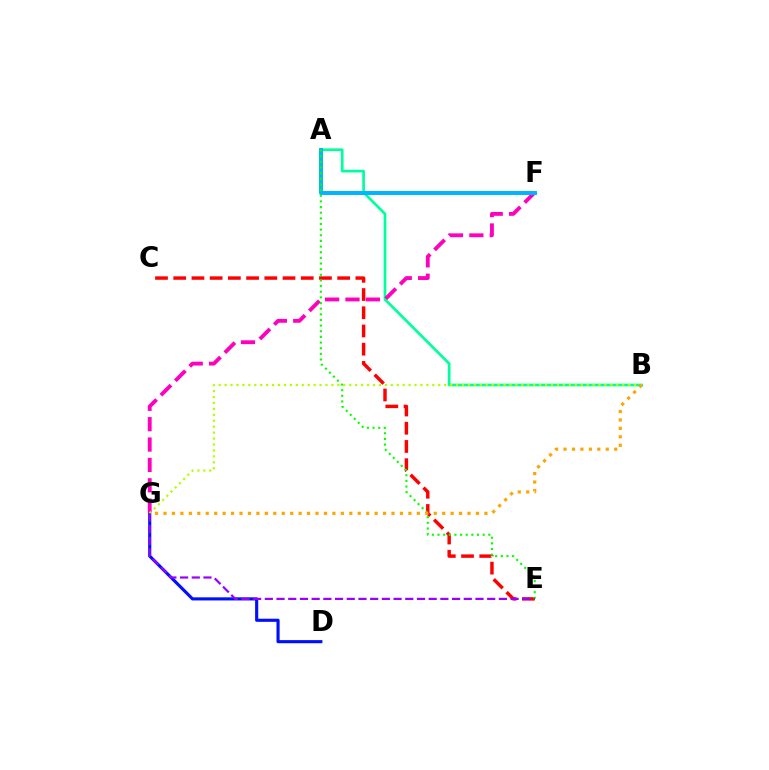{('A', 'B'): [{'color': '#00ff9d', 'line_style': 'solid', 'thickness': 1.94}], ('C', 'E'): [{'color': '#ff0000', 'line_style': 'dashed', 'thickness': 2.47}], ('D', 'G'): [{'color': '#0010ff', 'line_style': 'solid', 'thickness': 2.25}], ('F', 'G'): [{'color': '#ff00bd', 'line_style': 'dashed', 'thickness': 2.77}], ('B', 'G'): [{'color': '#b3ff00', 'line_style': 'dotted', 'thickness': 1.61}, {'color': '#ffa500', 'line_style': 'dotted', 'thickness': 2.29}], ('A', 'F'): [{'color': '#00b5ff', 'line_style': 'solid', 'thickness': 2.85}], ('A', 'E'): [{'color': '#08ff00', 'line_style': 'dotted', 'thickness': 1.53}], ('E', 'G'): [{'color': '#9b00ff', 'line_style': 'dashed', 'thickness': 1.59}]}